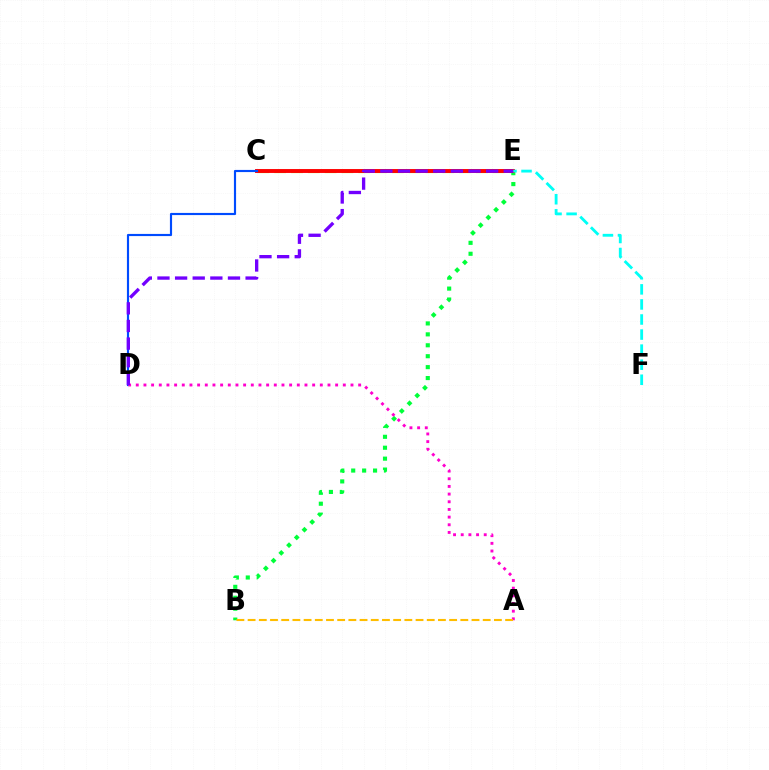{('C', 'E'): [{'color': '#84ff00', 'line_style': 'dashed', 'thickness': 2.28}, {'color': '#ff0000', 'line_style': 'solid', 'thickness': 2.81}], ('B', 'E'): [{'color': '#00ff39', 'line_style': 'dotted', 'thickness': 2.97}], ('C', 'D'): [{'color': '#004bff', 'line_style': 'solid', 'thickness': 1.55}], ('A', 'D'): [{'color': '#ff00cf', 'line_style': 'dotted', 'thickness': 2.08}], ('A', 'B'): [{'color': '#ffbd00', 'line_style': 'dashed', 'thickness': 1.52}], ('D', 'E'): [{'color': '#7200ff', 'line_style': 'dashed', 'thickness': 2.39}], ('E', 'F'): [{'color': '#00fff6', 'line_style': 'dashed', 'thickness': 2.05}]}